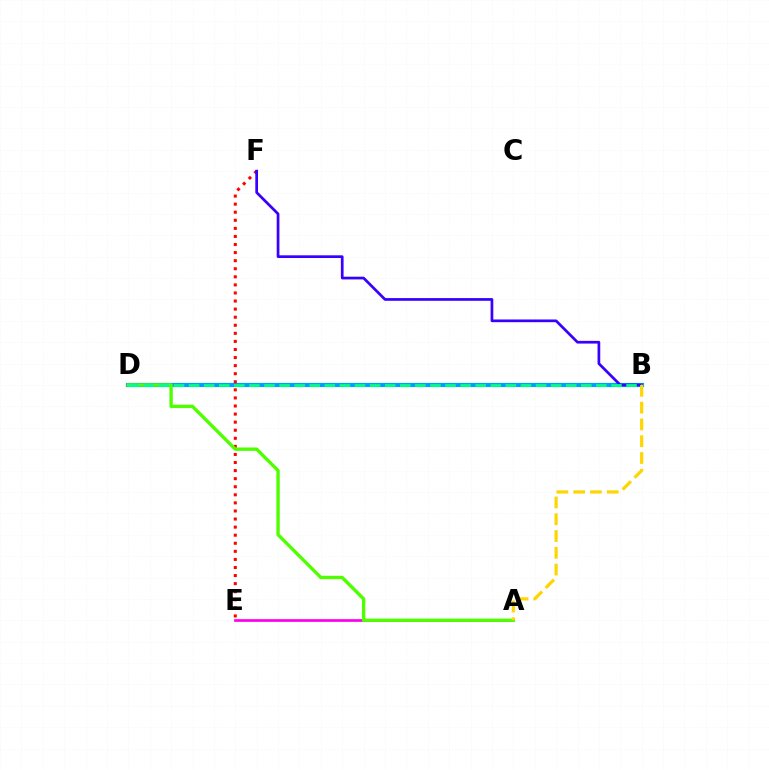{('A', 'E'): [{'color': '#ff00ed', 'line_style': 'solid', 'thickness': 1.96}], ('B', 'D'): [{'color': '#009eff', 'line_style': 'solid', 'thickness': 2.99}, {'color': '#00ff86', 'line_style': 'dashed', 'thickness': 2.05}], ('E', 'F'): [{'color': '#ff0000', 'line_style': 'dotted', 'thickness': 2.19}], ('A', 'D'): [{'color': '#4fff00', 'line_style': 'solid', 'thickness': 2.42}], ('B', 'F'): [{'color': '#3700ff', 'line_style': 'solid', 'thickness': 1.96}], ('A', 'B'): [{'color': '#ffd500', 'line_style': 'dashed', 'thickness': 2.28}]}